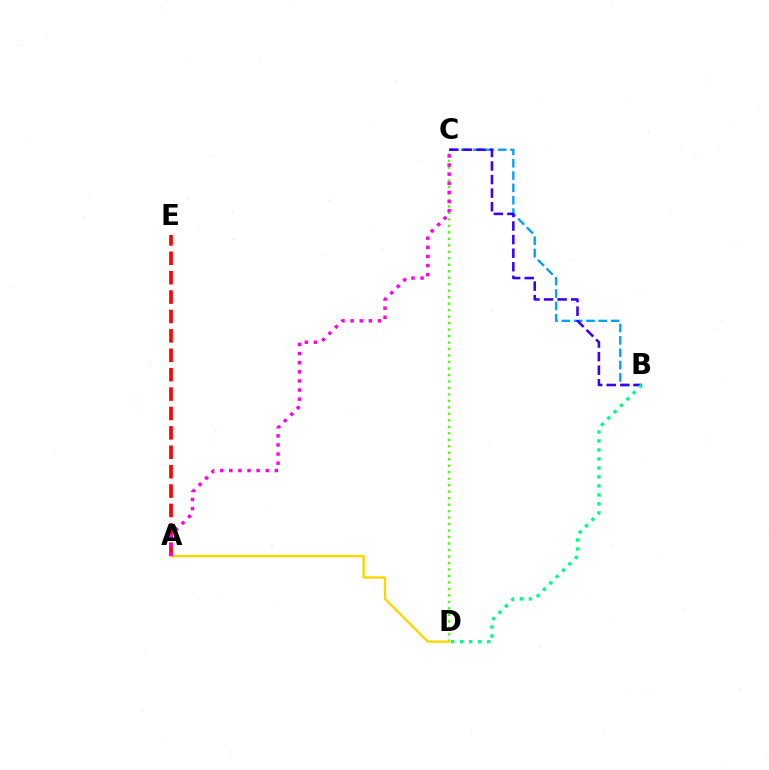{('C', 'D'): [{'color': '#4fff00', 'line_style': 'dotted', 'thickness': 1.76}], ('B', 'C'): [{'color': '#009eff', 'line_style': 'dashed', 'thickness': 1.68}, {'color': '#3700ff', 'line_style': 'dashed', 'thickness': 1.84}], ('A', 'D'): [{'color': '#ffd500', 'line_style': 'solid', 'thickness': 1.74}], ('B', 'D'): [{'color': '#00ff86', 'line_style': 'dotted', 'thickness': 2.44}], ('A', 'E'): [{'color': '#ff0000', 'line_style': 'dashed', 'thickness': 2.63}], ('A', 'C'): [{'color': '#ff00ed', 'line_style': 'dotted', 'thickness': 2.48}]}